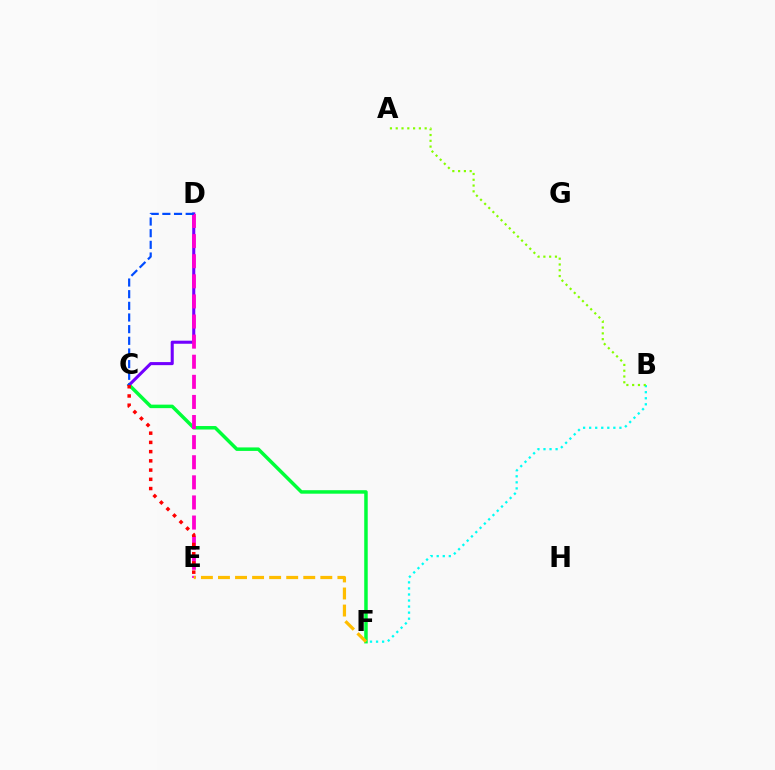{('C', 'F'): [{'color': '#00ff39', 'line_style': 'solid', 'thickness': 2.52}], ('C', 'D'): [{'color': '#7200ff', 'line_style': 'solid', 'thickness': 2.2}, {'color': '#004bff', 'line_style': 'dashed', 'thickness': 1.58}], ('D', 'E'): [{'color': '#ff00cf', 'line_style': 'dashed', 'thickness': 2.73}], ('B', 'F'): [{'color': '#00fff6', 'line_style': 'dotted', 'thickness': 1.64}], ('A', 'B'): [{'color': '#84ff00', 'line_style': 'dotted', 'thickness': 1.57}], ('C', 'E'): [{'color': '#ff0000', 'line_style': 'dotted', 'thickness': 2.51}], ('E', 'F'): [{'color': '#ffbd00', 'line_style': 'dashed', 'thickness': 2.32}]}